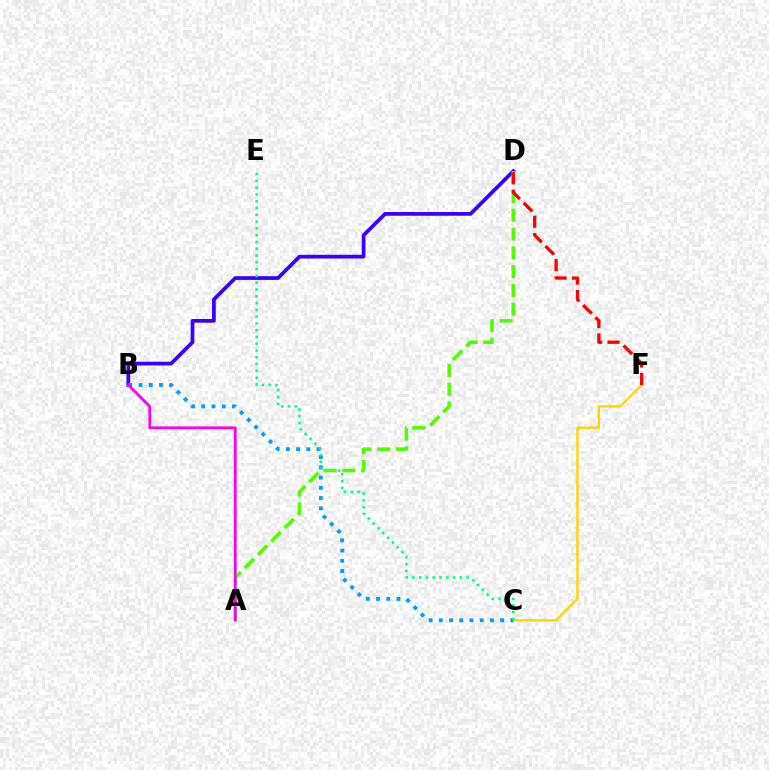{('C', 'F'): [{'color': '#ffd500', 'line_style': 'solid', 'thickness': 1.7}], ('B', 'D'): [{'color': '#3700ff', 'line_style': 'solid', 'thickness': 2.68}], ('B', 'C'): [{'color': '#009eff', 'line_style': 'dotted', 'thickness': 2.78}], ('C', 'E'): [{'color': '#00ff86', 'line_style': 'dotted', 'thickness': 1.84}], ('A', 'D'): [{'color': '#4fff00', 'line_style': 'dashed', 'thickness': 2.55}], ('A', 'B'): [{'color': '#ff00ed', 'line_style': 'solid', 'thickness': 1.98}], ('D', 'F'): [{'color': '#ff0000', 'line_style': 'dashed', 'thickness': 2.37}]}